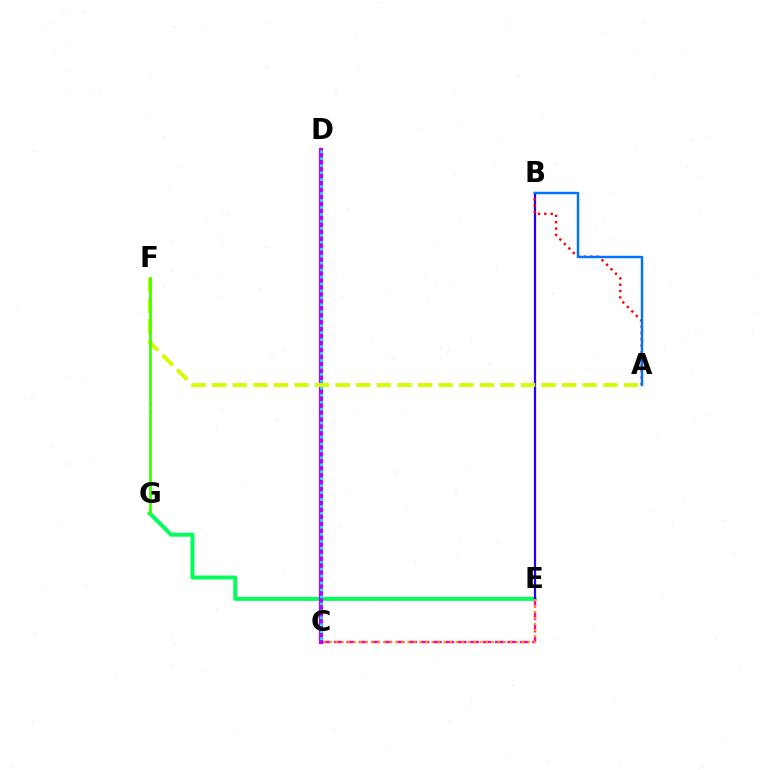{('C', 'E'): [{'color': '#ff00ac', 'line_style': 'dashed', 'thickness': 1.68}, {'color': '#ff9400', 'line_style': 'dotted', 'thickness': 1.63}], ('E', 'G'): [{'color': '#00ff5c', 'line_style': 'solid', 'thickness': 2.84}], ('C', 'D'): [{'color': '#b900ff', 'line_style': 'solid', 'thickness': 2.99}, {'color': '#00fff6', 'line_style': 'dotted', 'thickness': 1.89}], ('B', 'E'): [{'color': '#2500ff', 'line_style': 'solid', 'thickness': 1.61}], ('A', 'B'): [{'color': '#ff0000', 'line_style': 'dotted', 'thickness': 1.73}, {'color': '#0074ff', 'line_style': 'solid', 'thickness': 1.75}], ('A', 'F'): [{'color': '#d1ff00', 'line_style': 'dashed', 'thickness': 2.8}], ('F', 'G'): [{'color': '#3dff00', 'line_style': 'solid', 'thickness': 1.98}]}